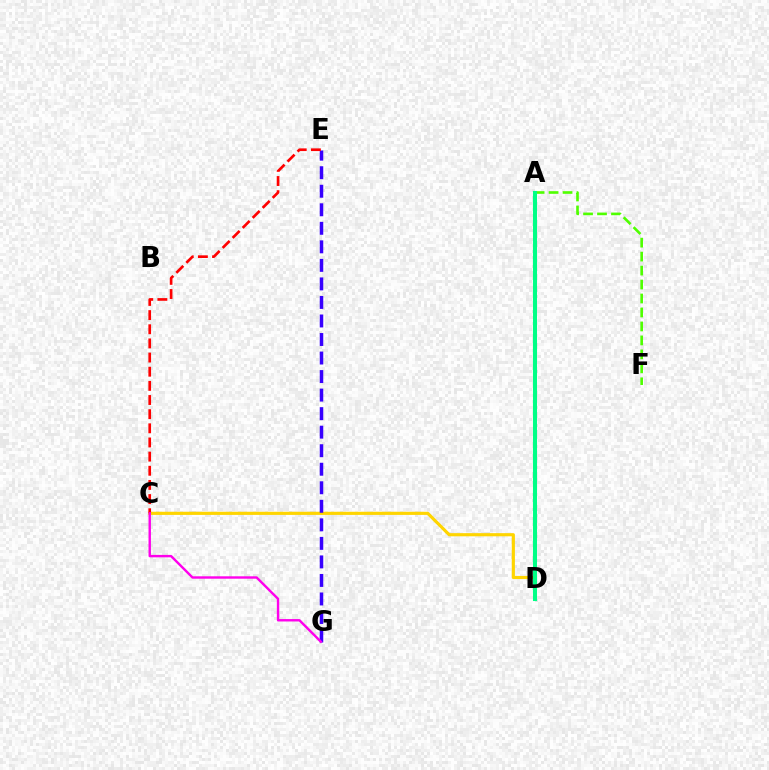{('C', 'D'): [{'color': '#ffd500', 'line_style': 'solid', 'thickness': 2.27}], ('E', 'G'): [{'color': '#3700ff', 'line_style': 'dashed', 'thickness': 2.52}], ('C', 'E'): [{'color': '#ff0000', 'line_style': 'dashed', 'thickness': 1.92}], ('A', 'D'): [{'color': '#009eff', 'line_style': 'solid', 'thickness': 1.91}, {'color': '#00ff86', 'line_style': 'solid', 'thickness': 2.93}], ('A', 'F'): [{'color': '#4fff00', 'line_style': 'dashed', 'thickness': 1.9}], ('C', 'G'): [{'color': '#ff00ed', 'line_style': 'solid', 'thickness': 1.73}]}